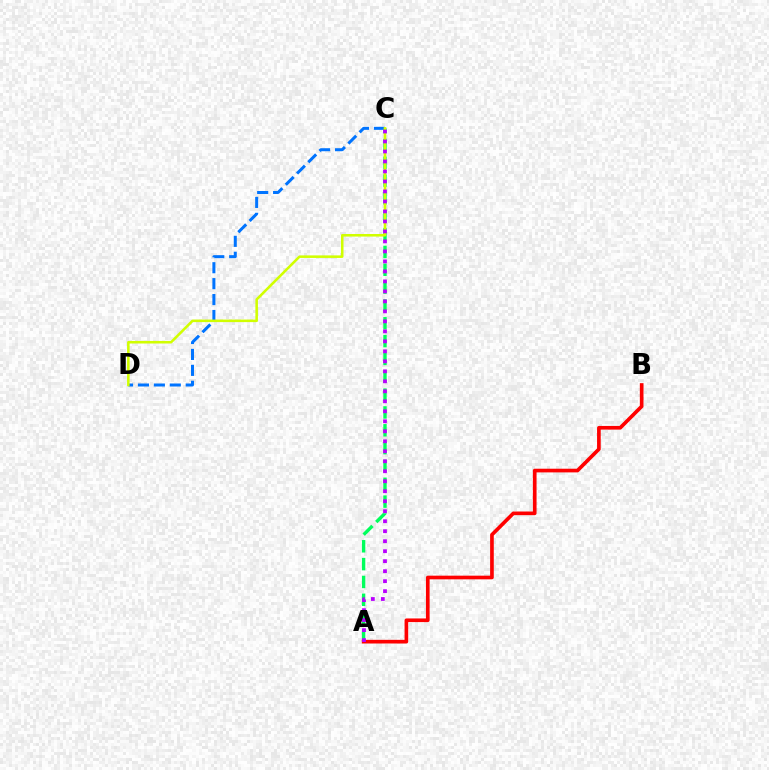{('C', 'D'): [{'color': '#0074ff', 'line_style': 'dashed', 'thickness': 2.16}, {'color': '#d1ff00', 'line_style': 'solid', 'thickness': 1.84}], ('A', 'C'): [{'color': '#00ff5c', 'line_style': 'dashed', 'thickness': 2.42}, {'color': '#b900ff', 'line_style': 'dotted', 'thickness': 2.72}], ('A', 'B'): [{'color': '#ff0000', 'line_style': 'solid', 'thickness': 2.64}]}